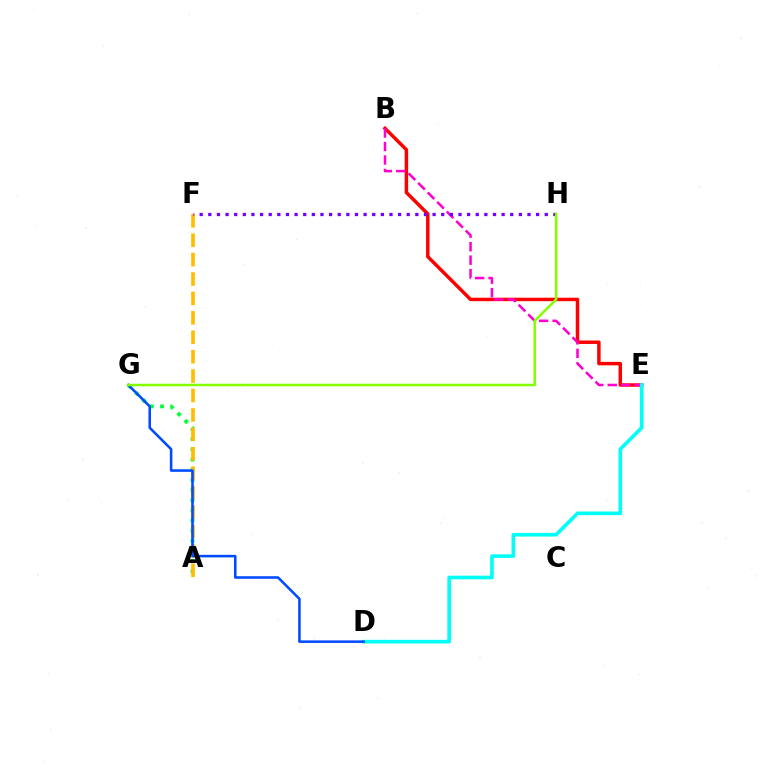{('A', 'G'): [{'color': '#00ff39', 'line_style': 'dotted', 'thickness': 2.76}], ('A', 'F'): [{'color': '#ffbd00', 'line_style': 'dashed', 'thickness': 2.64}], ('B', 'E'): [{'color': '#ff0000', 'line_style': 'solid', 'thickness': 2.5}, {'color': '#ff00cf', 'line_style': 'dashed', 'thickness': 1.83}], ('D', 'E'): [{'color': '#00fff6', 'line_style': 'solid', 'thickness': 2.62}], ('F', 'H'): [{'color': '#7200ff', 'line_style': 'dotted', 'thickness': 2.34}], ('D', 'G'): [{'color': '#004bff', 'line_style': 'solid', 'thickness': 1.84}], ('G', 'H'): [{'color': '#84ff00', 'line_style': 'solid', 'thickness': 1.81}]}